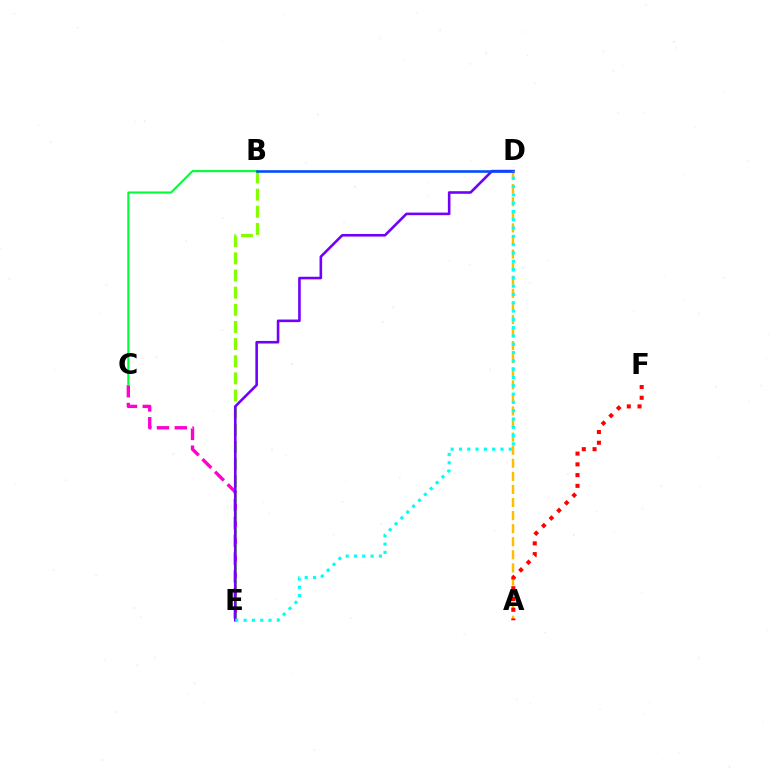{('C', 'E'): [{'color': '#ff00cf', 'line_style': 'dashed', 'thickness': 2.42}], ('A', 'D'): [{'color': '#ffbd00', 'line_style': 'dashed', 'thickness': 1.78}], ('A', 'F'): [{'color': '#ff0000', 'line_style': 'dotted', 'thickness': 2.92}], ('B', 'C'): [{'color': '#00ff39', 'line_style': 'solid', 'thickness': 1.52}], ('B', 'E'): [{'color': '#84ff00', 'line_style': 'dashed', 'thickness': 2.33}], ('D', 'E'): [{'color': '#7200ff', 'line_style': 'solid', 'thickness': 1.87}, {'color': '#00fff6', 'line_style': 'dotted', 'thickness': 2.26}], ('B', 'D'): [{'color': '#004bff', 'line_style': 'solid', 'thickness': 1.86}]}